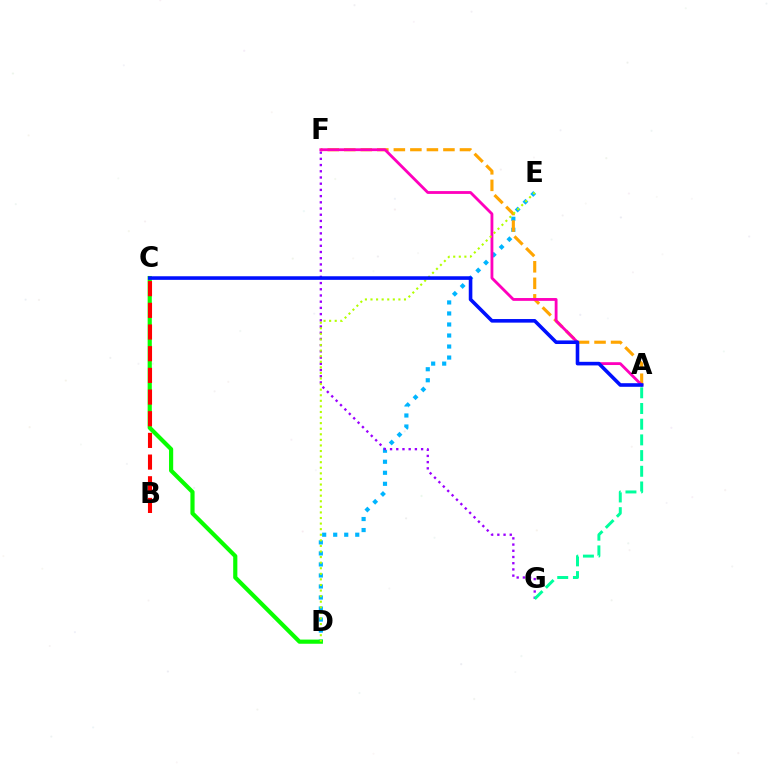{('D', 'E'): [{'color': '#00b5ff', 'line_style': 'dotted', 'thickness': 2.99}, {'color': '#b3ff00', 'line_style': 'dotted', 'thickness': 1.52}], ('C', 'D'): [{'color': '#08ff00', 'line_style': 'solid', 'thickness': 3.0}], ('F', 'G'): [{'color': '#9b00ff', 'line_style': 'dotted', 'thickness': 1.69}], ('A', 'F'): [{'color': '#ffa500', 'line_style': 'dashed', 'thickness': 2.25}, {'color': '#ff00bd', 'line_style': 'solid', 'thickness': 2.03}], ('A', 'G'): [{'color': '#00ff9d', 'line_style': 'dashed', 'thickness': 2.13}], ('B', 'C'): [{'color': '#ff0000', 'line_style': 'dashed', 'thickness': 2.94}], ('A', 'C'): [{'color': '#0010ff', 'line_style': 'solid', 'thickness': 2.59}]}